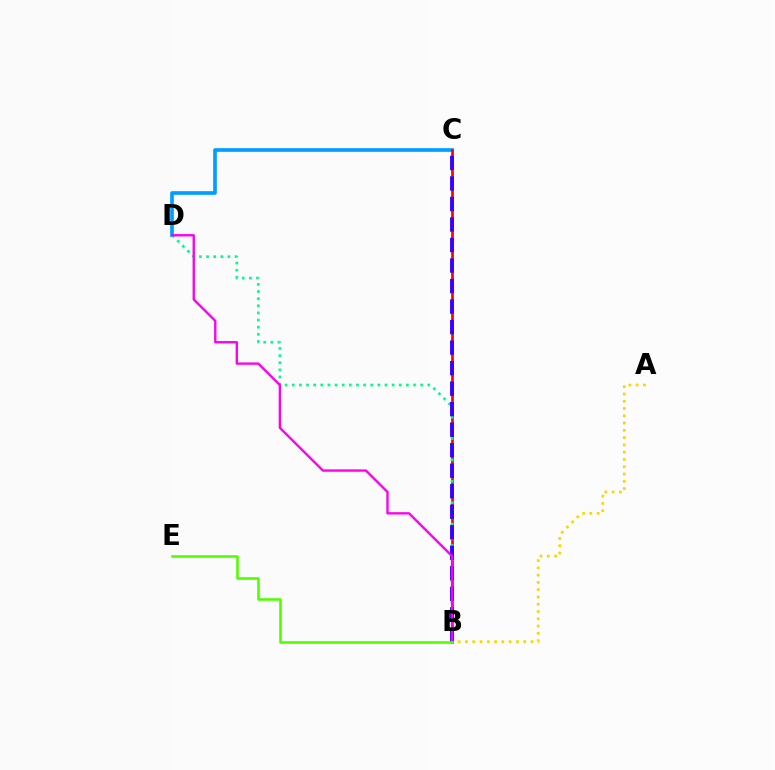{('C', 'D'): [{'color': '#009eff', 'line_style': 'solid', 'thickness': 2.63}], ('B', 'C'): [{'color': '#ff0000', 'line_style': 'solid', 'thickness': 1.95}, {'color': '#3700ff', 'line_style': 'dashed', 'thickness': 2.79}], ('B', 'D'): [{'color': '#00ff86', 'line_style': 'dotted', 'thickness': 1.94}, {'color': '#ff00ed', 'line_style': 'solid', 'thickness': 1.71}], ('A', 'B'): [{'color': '#ffd500', 'line_style': 'dotted', 'thickness': 1.98}], ('B', 'E'): [{'color': '#4fff00', 'line_style': 'solid', 'thickness': 1.84}]}